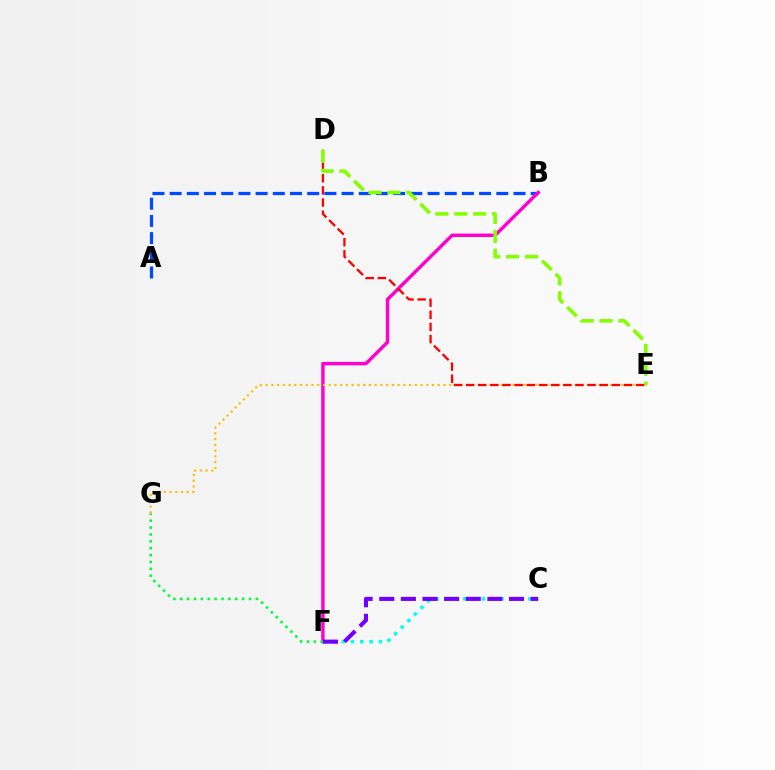{('C', 'F'): [{'color': '#00fff6', 'line_style': 'dotted', 'thickness': 2.52}, {'color': '#7200ff', 'line_style': 'dashed', 'thickness': 2.94}], ('A', 'B'): [{'color': '#004bff', 'line_style': 'dashed', 'thickness': 2.34}], ('B', 'F'): [{'color': '#ff00cf', 'line_style': 'solid', 'thickness': 2.46}], ('F', 'G'): [{'color': '#00ff39', 'line_style': 'dotted', 'thickness': 1.87}], ('E', 'G'): [{'color': '#ffbd00', 'line_style': 'dotted', 'thickness': 1.56}], ('D', 'E'): [{'color': '#ff0000', 'line_style': 'dashed', 'thickness': 1.65}, {'color': '#84ff00', 'line_style': 'dashed', 'thickness': 2.57}]}